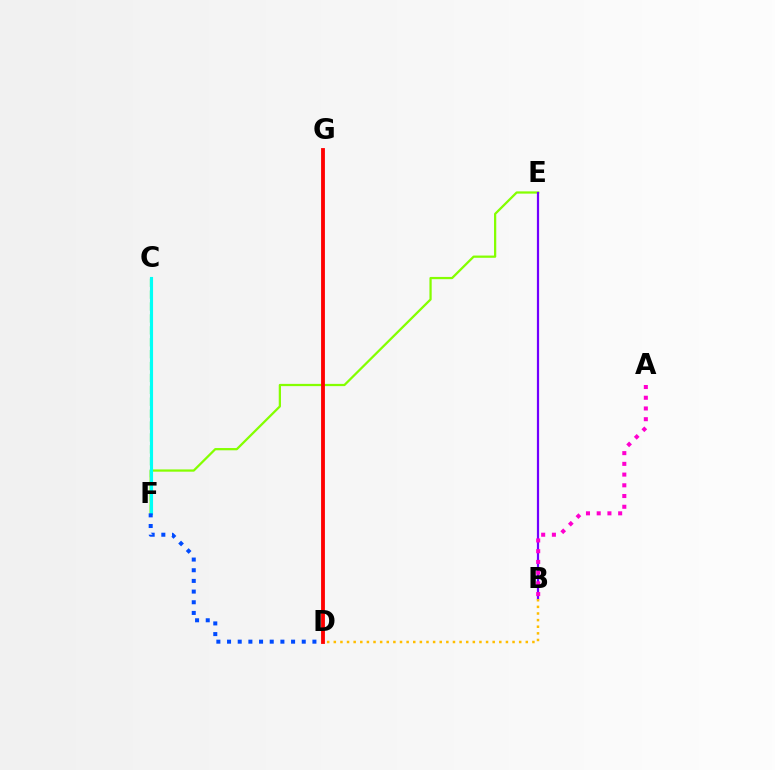{('E', 'F'): [{'color': '#84ff00', 'line_style': 'solid', 'thickness': 1.62}], ('C', 'F'): [{'color': '#00ff39', 'line_style': 'dashed', 'thickness': 1.62}, {'color': '#00fff6', 'line_style': 'solid', 'thickness': 2.24}], ('D', 'G'): [{'color': '#ff0000', 'line_style': 'solid', 'thickness': 2.76}], ('B', 'E'): [{'color': '#7200ff', 'line_style': 'solid', 'thickness': 1.59}], ('A', 'B'): [{'color': '#ff00cf', 'line_style': 'dotted', 'thickness': 2.91}], ('D', 'F'): [{'color': '#004bff', 'line_style': 'dotted', 'thickness': 2.9}], ('B', 'D'): [{'color': '#ffbd00', 'line_style': 'dotted', 'thickness': 1.8}]}